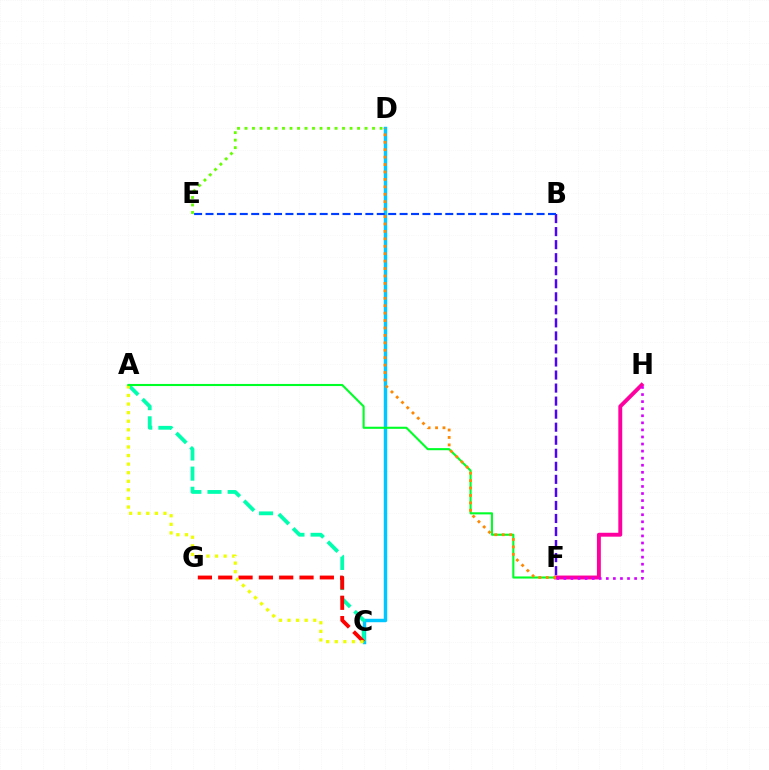{('C', 'D'): [{'color': '#00c7ff', 'line_style': 'solid', 'thickness': 2.48}], ('A', 'C'): [{'color': '#00ffaf', 'line_style': 'dashed', 'thickness': 2.74}, {'color': '#eeff00', 'line_style': 'dotted', 'thickness': 2.33}], ('C', 'G'): [{'color': '#ff0000', 'line_style': 'dashed', 'thickness': 2.76}], ('A', 'F'): [{'color': '#00ff27', 'line_style': 'solid', 'thickness': 1.51}], ('F', 'H'): [{'color': '#ff00a0', 'line_style': 'solid', 'thickness': 2.81}, {'color': '#d600ff', 'line_style': 'dotted', 'thickness': 1.92}], ('D', 'E'): [{'color': '#66ff00', 'line_style': 'dotted', 'thickness': 2.04}], ('B', 'F'): [{'color': '#4f00ff', 'line_style': 'dashed', 'thickness': 1.77}], ('D', 'F'): [{'color': '#ff8800', 'line_style': 'dotted', 'thickness': 2.02}], ('B', 'E'): [{'color': '#003fff', 'line_style': 'dashed', 'thickness': 1.55}]}